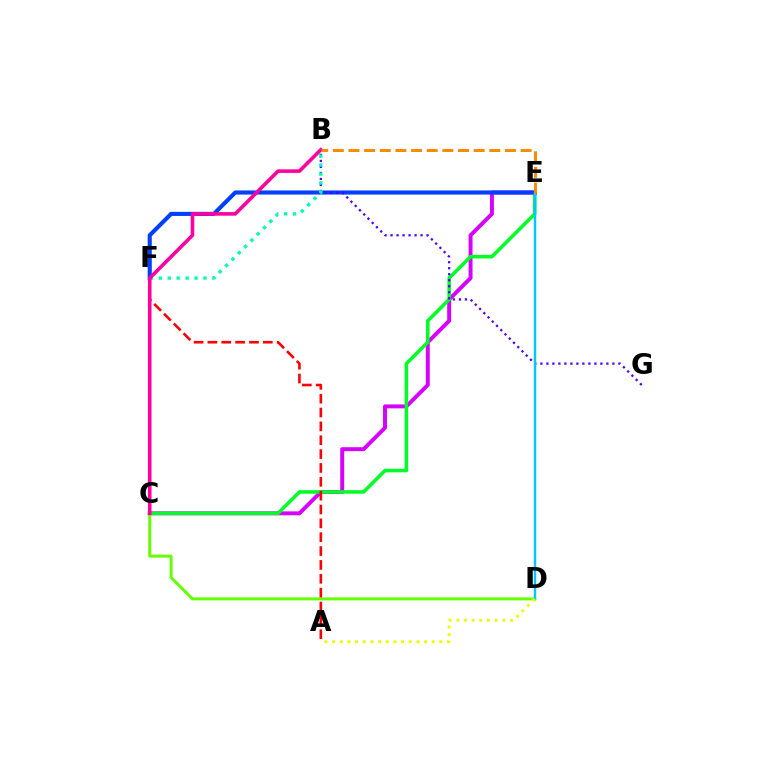{('C', 'E'): [{'color': '#d600ff', 'line_style': 'solid', 'thickness': 2.84}, {'color': '#00ff27', 'line_style': 'solid', 'thickness': 2.55}], ('C', 'D'): [{'color': '#66ff00', 'line_style': 'solid', 'thickness': 2.14}], ('E', 'F'): [{'color': '#003fff', 'line_style': 'solid', 'thickness': 2.96}], ('B', 'G'): [{'color': '#4f00ff', 'line_style': 'dotted', 'thickness': 1.63}], ('D', 'E'): [{'color': '#00c7ff', 'line_style': 'solid', 'thickness': 1.78}], ('A', 'F'): [{'color': '#ff0000', 'line_style': 'dashed', 'thickness': 1.88}], ('B', 'F'): [{'color': '#00ffaf', 'line_style': 'dotted', 'thickness': 2.43}], ('A', 'D'): [{'color': '#eeff00', 'line_style': 'dotted', 'thickness': 2.08}], ('B', 'C'): [{'color': '#ff00a0', 'line_style': 'solid', 'thickness': 2.58}], ('B', 'E'): [{'color': '#ff8800', 'line_style': 'dashed', 'thickness': 2.13}]}